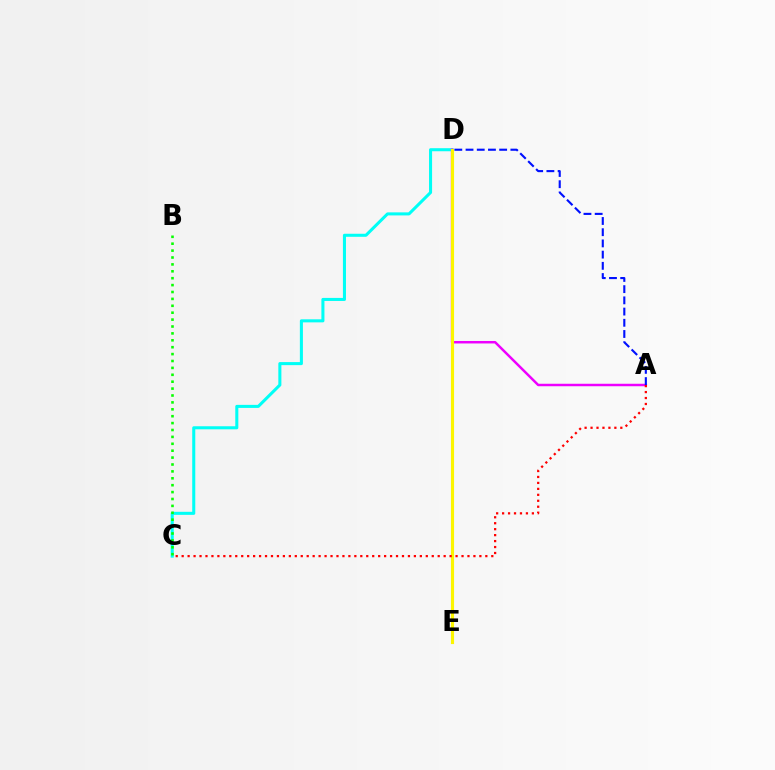{('C', 'D'): [{'color': '#00fff6', 'line_style': 'solid', 'thickness': 2.2}], ('A', 'D'): [{'color': '#ee00ff', 'line_style': 'solid', 'thickness': 1.78}, {'color': '#0010ff', 'line_style': 'dashed', 'thickness': 1.52}], ('D', 'E'): [{'color': '#fcf500', 'line_style': 'solid', 'thickness': 2.25}], ('B', 'C'): [{'color': '#08ff00', 'line_style': 'dotted', 'thickness': 1.87}], ('A', 'C'): [{'color': '#ff0000', 'line_style': 'dotted', 'thickness': 1.62}]}